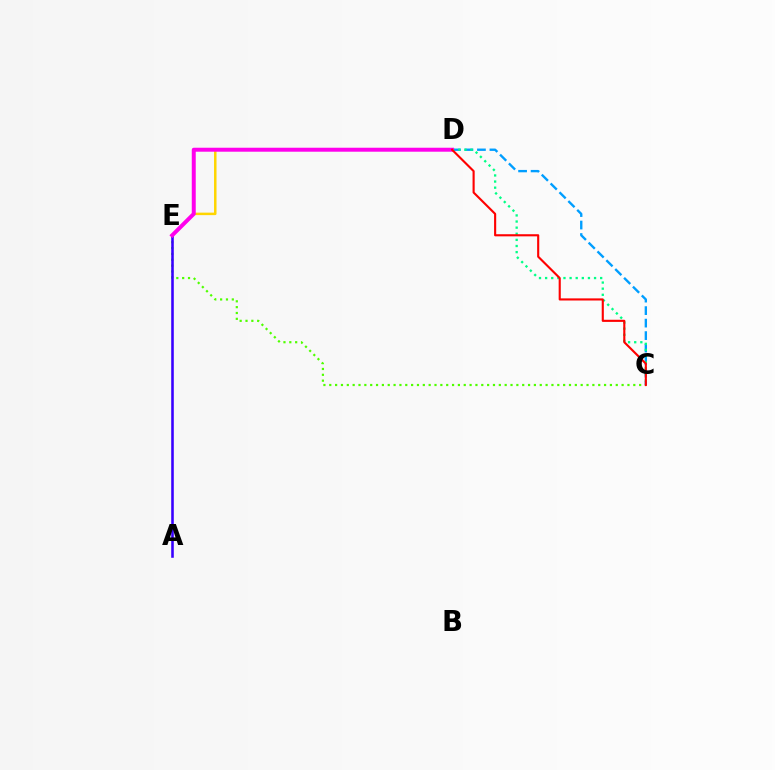{('D', 'E'): [{'color': '#ffd500', 'line_style': 'solid', 'thickness': 1.79}, {'color': '#ff00ed', 'line_style': 'solid', 'thickness': 2.86}], ('C', 'D'): [{'color': '#009eff', 'line_style': 'dashed', 'thickness': 1.7}, {'color': '#00ff86', 'line_style': 'dotted', 'thickness': 1.66}, {'color': '#ff0000', 'line_style': 'solid', 'thickness': 1.53}], ('C', 'E'): [{'color': '#4fff00', 'line_style': 'dotted', 'thickness': 1.59}], ('A', 'E'): [{'color': '#3700ff', 'line_style': 'solid', 'thickness': 1.85}]}